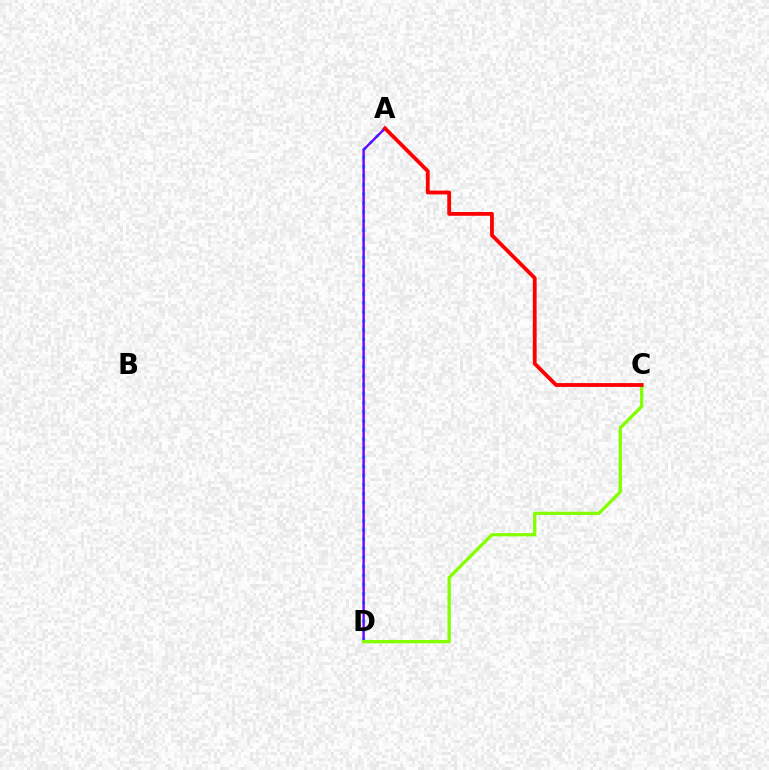{('A', 'D'): [{'color': '#00fff6', 'line_style': 'dotted', 'thickness': 2.47}, {'color': '#7200ff', 'line_style': 'solid', 'thickness': 1.71}], ('C', 'D'): [{'color': '#84ff00', 'line_style': 'solid', 'thickness': 2.35}], ('A', 'C'): [{'color': '#ff0000', 'line_style': 'solid', 'thickness': 2.74}]}